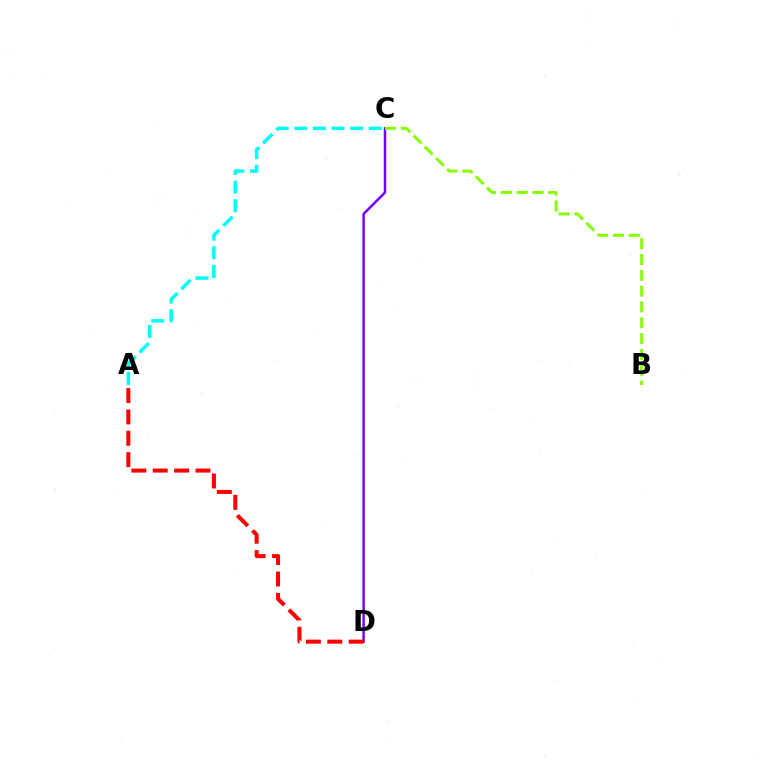{('C', 'D'): [{'color': '#7200ff', 'line_style': 'solid', 'thickness': 1.77}], ('A', 'D'): [{'color': '#ff0000', 'line_style': 'dashed', 'thickness': 2.9}], ('B', 'C'): [{'color': '#84ff00', 'line_style': 'dashed', 'thickness': 2.15}], ('A', 'C'): [{'color': '#00fff6', 'line_style': 'dashed', 'thickness': 2.53}]}